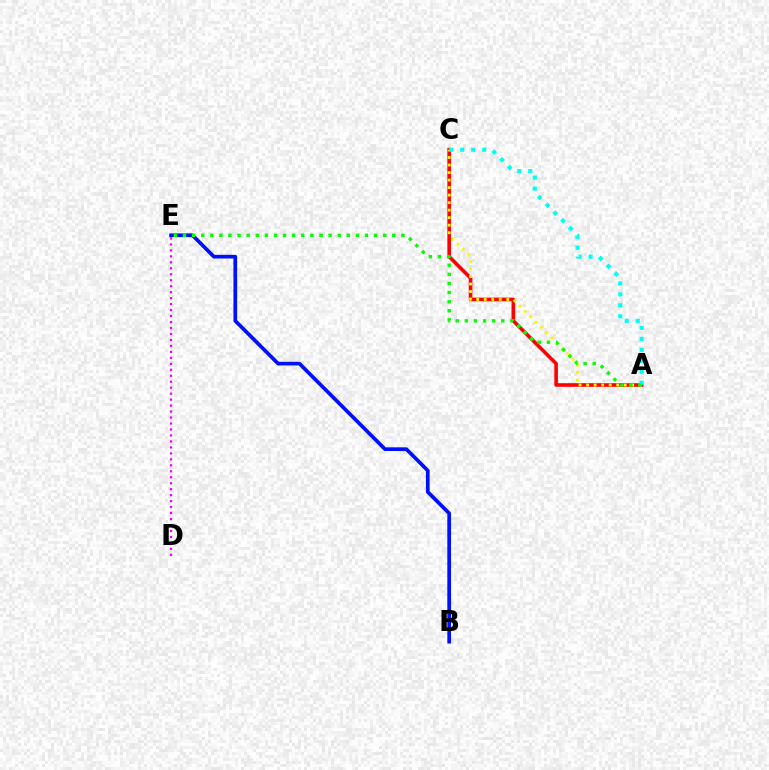{('A', 'C'): [{'color': '#ff0000', 'line_style': 'solid', 'thickness': 2.59}, {'color': '#fcf500', 'line_style': 'dotted', 'thickness': 2.04}, {'color': '#00fff6', 'line_style': 'dotted', 'thickness': 2.98}], ('B', 'E'): [{'color': '#0010ff', 'line_style': 'solid', 'thickness': 2.67}], ('A', 'E'): [{'color': '#08ff00', 'line_style': 'dotted', 'thickness': 2.47}], ('D', 'E'): [{'color': '#ee00ff', 'line_style': 'dotted', 'thickness': 1.62}]}